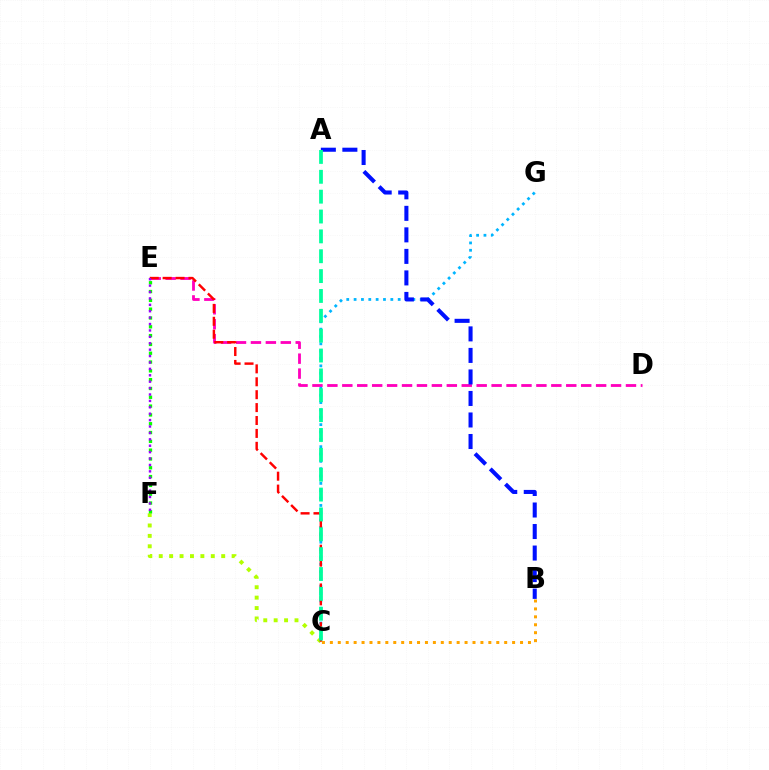{('C', 'G'): [{'color': '#00b5ff', 'line_style': 'dotted', 'thickness': 2.0}], ('D', 'E'): [{'color': '#ff00bd', 'line_style': 'dashed', 'thickness': 2.03}], ('C', 'F'): [{'color': '#b3ff00', 'line_style': 'dotted', 'thickness': 2.83}], ('C', 'E'): [{'color': '#ff0000', 'line_style': 'dashed', 'thickness': 1.75}], ('A', 'B'): [{'color': '#0010ff', 'line_style': 'dashed', 'thickness': 2.92}], ('A', 'C'): [{'color': '#00ff9d', 'line_style': 'dashed', 'thickness': 2.7}], ('E', 'F'): [{'color': '#08ff00', 'line_style': 'dotted', 'thickness': 2.39}, {'color': '#9b00ff', 'line_style': 'dotted', 'thickness': 1.74}], ('B', 'C'): [{'color': '#ffa500', 'line_style': 'dotted', 'thickness': 2.15}]}